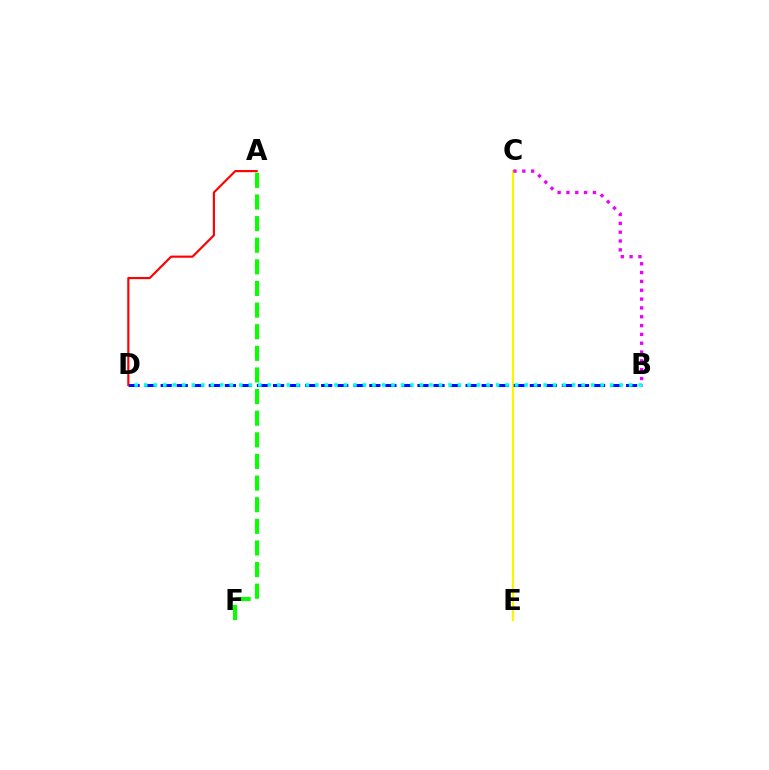{('A', 'F'): [{'color': '#08ff00', 'line_style': 'dashed', 'thickness': 2.94}], ('C', 'E'): [{'color': '#fcf500', 'line_style': 'solid', 'thickness': 1.64}], ('B', 'D'): [{'color': '#0010ff', 'line_style': 'dashed', 'thickness': 2.18}, {'color': '#00fff6', 'line_style': 'dotted', 'thickness': 2.58}], ('B', 'C'): [{'color': '#ee00ff', 'line_style': 'dotted', 'thickness': 2.4}], ('A', 'D'): [{'color': '#ff0000', 'line_style': 'solid', 'thickness': 1.55}]}